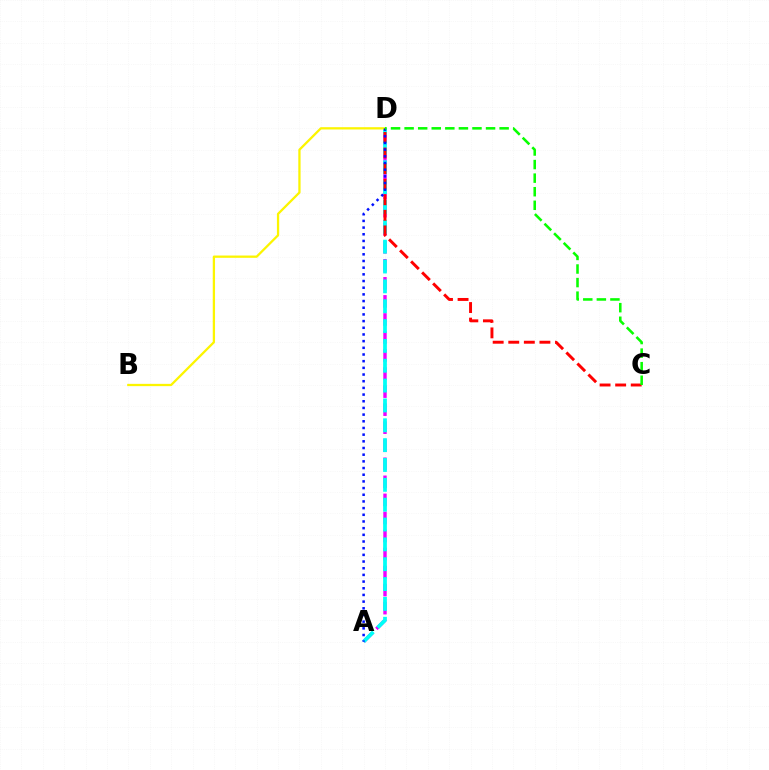{('A', 'D'): [{'color': '#ee00ff', 'line_style': 'dashed', 'thickness': 2.45}, {'color': '#00fff6', 'line_style': 'dashed', 'thickness': 2.7}, {'color': '#0010ff', 'line_style': 'dotted', 'thickness': 1.81}], ('B', 'D'): [{'color': '#fcf500', 'line_style': 'solid', 'thickness': 1.64}], ('C', 'D'): [{'color': '#ff0000', 'line_style': 'dashed', 'thickness': 2.12}, {'color': '#08ff00', 'line_style': 'dashed', 'thickness': 1.84}]}